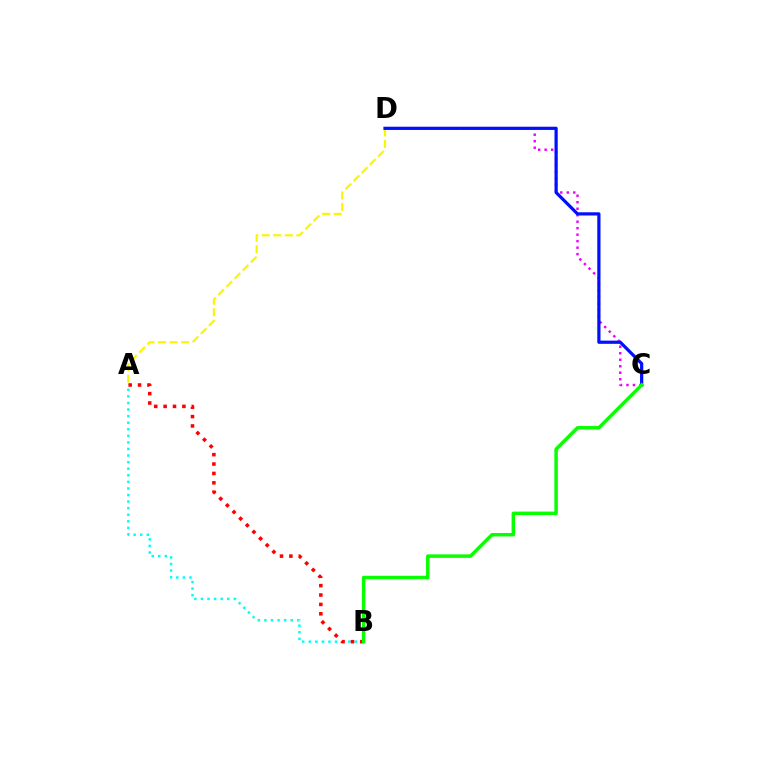{('C', 'D'): [{'color': '#ee00ff', 'line_style': 'dotted', 'thickness': 1.76}, {'color': '#0010ff', 'line_style': 'solid', 'thickness': 2.31}], ('A', 'B'): [{'color': '#00fff6', 'line_style': 'dotted', 'thickness': 1.79}, {'color': '#ff0000', 'line_style': 'dotted', 'thickness': 2.55}], ('A', 'D'): [{'color': '#fcf500', 'line_style': 'dashed', 'thickness': 1.57}], ('B', 'C'): [{'color': '#08ff00', 'line_style': 'solid', 'thickness': 2.5}]}